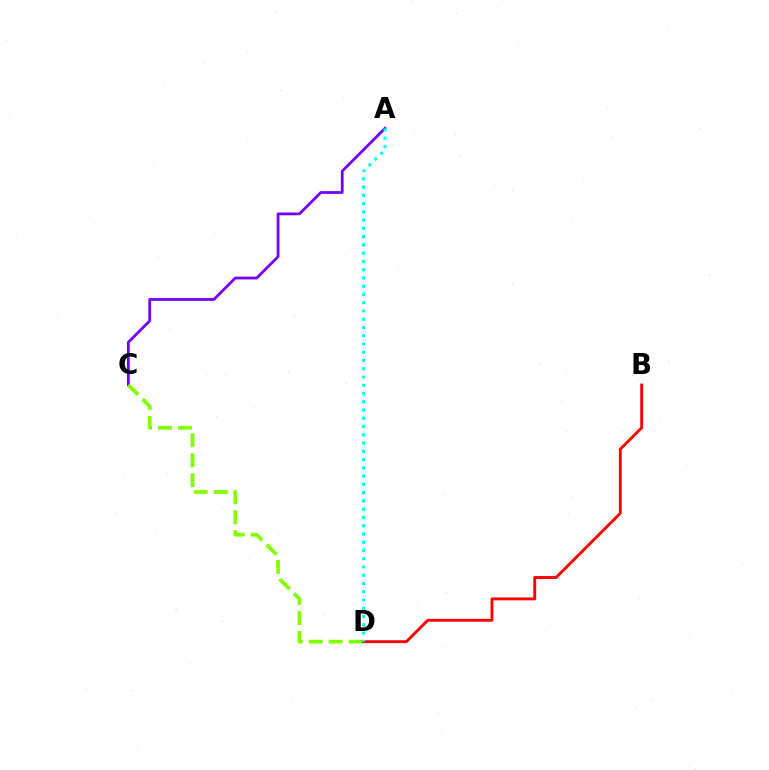{('A', 'C'): [{'color': '#7200ff', 'line_style': 'solid', 'thickness': 1.99}], ('C', 'D'): [{'color': '#84ff00', 'line_style': 'dashed', 'thickness': 2.71}], ('B', 'D'): [{'color': '#ff0000', 'line_style': 'solid', 'thickness': 2.08}], ('A', 'D'): [{'color': '#00fff6', 'line_style': 'dotted', 'thickness': 2.24}]}